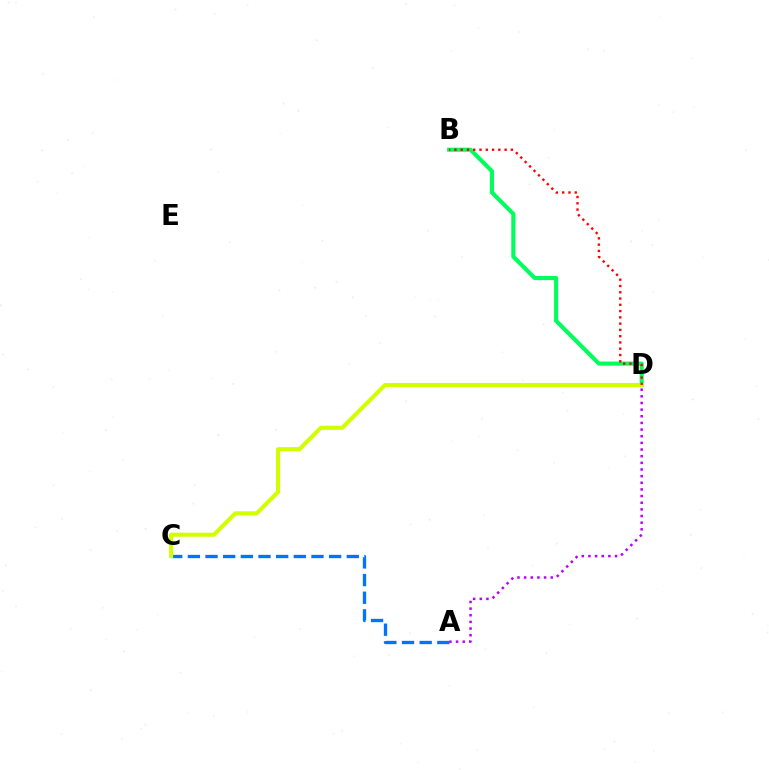{('B', 'D'): [{'color': '#00ff5c', 'line_style': 'solid', 'thickness': 2.94}, {'color': '#ff0000', 'line_style': 'dotted', 'thickness': 1.7}], ('A', 'C'): [{'color': '#0074ff', 'line_style': 'dashed', 'thickness': 2.4}], ('C', 'D'): [{'color': '#d1ff00', 'line_style': 'solid', 'thickness': 2.93}], ('A', 'D'): [{'color': '#b900ff', 'line_style': 'dotted', 'thickness': 1.81}]}